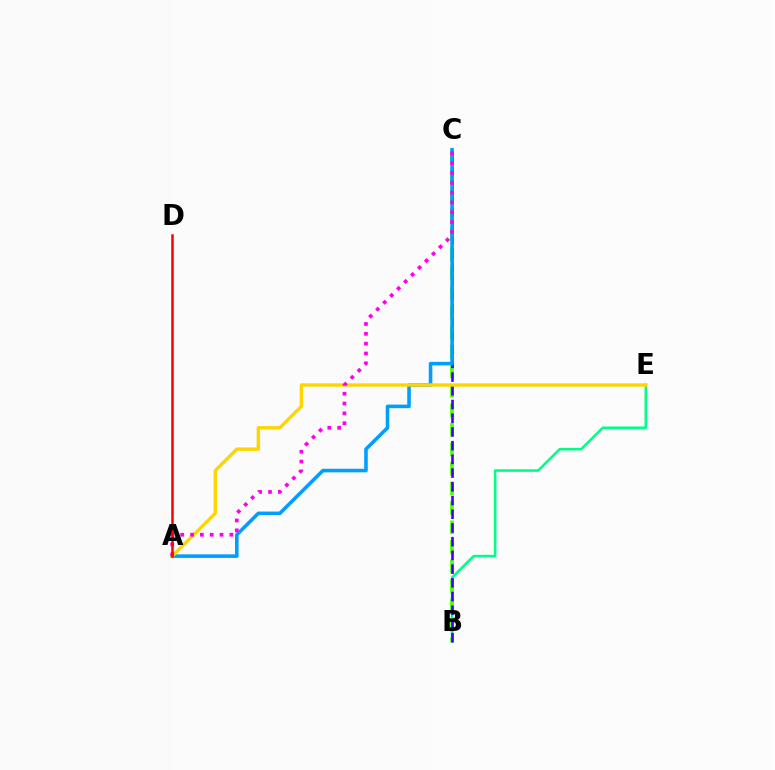{('B', 'E'): [{'color': '#00ff86', 'line_style': 'solid', 'thickness': 1.86}], ('B', 'C'): [{'color': '#4fff00', 'line_style': 'dashed', 'thickness': 2.65}, {'color': '#3700ff', 'line_style': 'dashed', 'thickness': 1.86}], ('A', 'C'): [{'color': '#009eff', 'line_style': 'solid', 'thickness': 2.57}, {'color': '#ff00ed', 'line_style': 'dotted', 'thickness': 2.67}], ('A', 'E'): [{'color': '#ffd500', 'line_style': 'solid', 'thickness': 2.44}], ('A', 'D'): [{'color': '#ff0000', 'line_style': 'solid', 'thickness': 1.8}]}